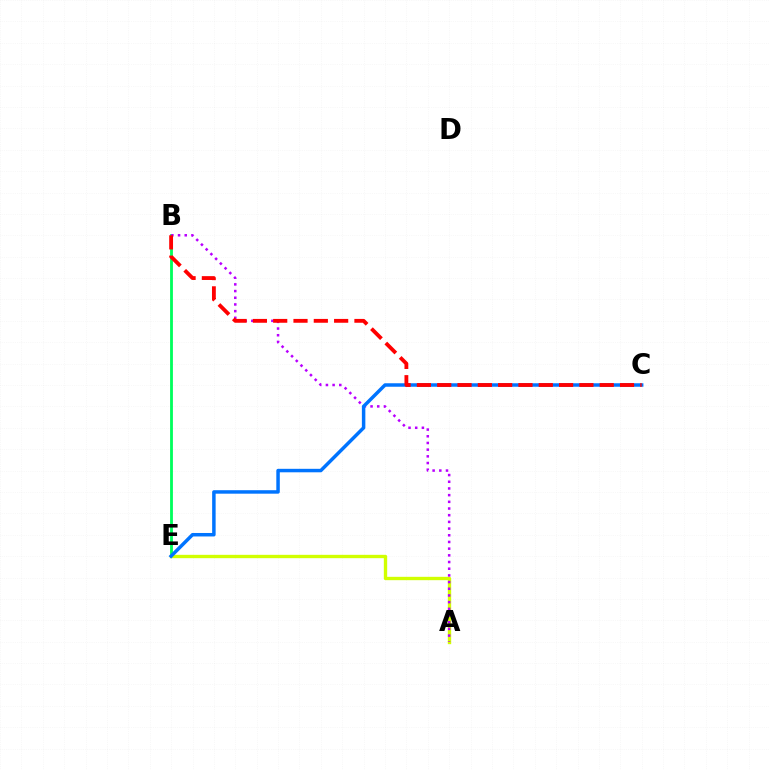{('B', 'E'): [{'color': '#00ff5c', 'line_style': 'solid', 'thickness': 2.03}], ('A', 'E'): [{'color': '#d1ff00', 'line_style': 'solid', 'thickness': 2.41}], ('A', 'B'): [{'color': '#b900ff', 'line_style': 'dotted', 'thickness': 1.82}], ('C', 'E'): [{'color': '#0074ff', 'line_style': 'solid', 'thickness': 2.51}], ('B', 'C'): [{'color': '#ff0000', 'line_style': 'dashed', 'thickness': 2.76}]}